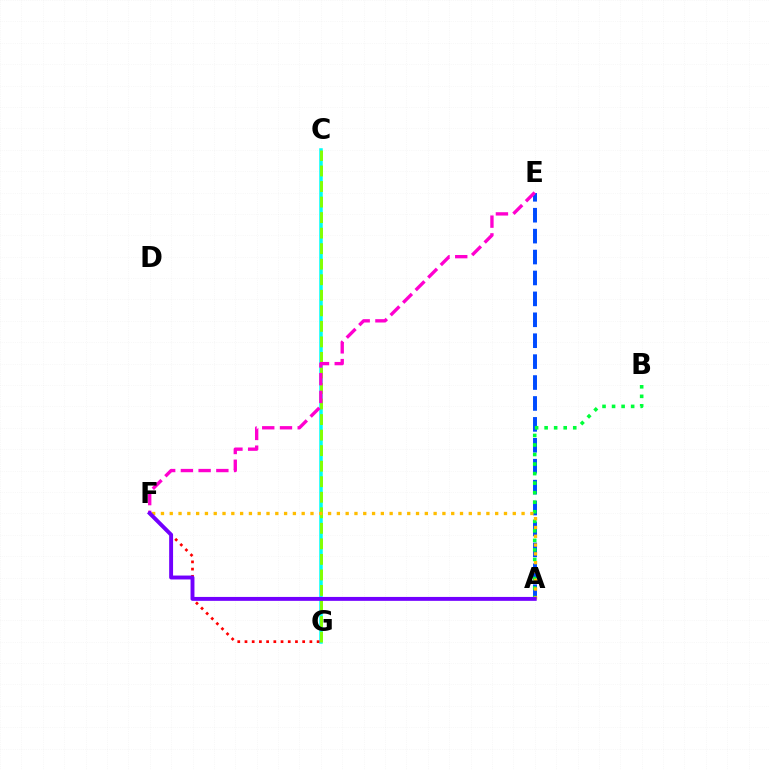{('A', 'E'): [{'color': '#004bff', 'line_style': 'dashed', 'thickness': 2.84}], ('C', 'G'): [{'color': '#00fff6', 'line_style': 'solid', 'thickness': 2.53}, {'color': '#84ff00', 'line_style': 'dashed', 'thickness': 2.11}], ('E', 'F'): [{'color': '#ff00cf', 'line_style': 'dashed', 'thickness': 2.41}], ('F', 'G'): [{'color': '#ff0000', 'line_style': 'dotted', 'thickness': 1.96}], ('A', 'B'): [{'color': '#00ff39', 'line_style': 'dotted', 'thickness': 2.59}], ('A', 'F'): [{'color': '#ffbd00', 'line_style': 'dotted', 'thickness': 2.39}, {'color': '#7200ff', 'line_style': 'solid', 'thickness': 2.81}]}